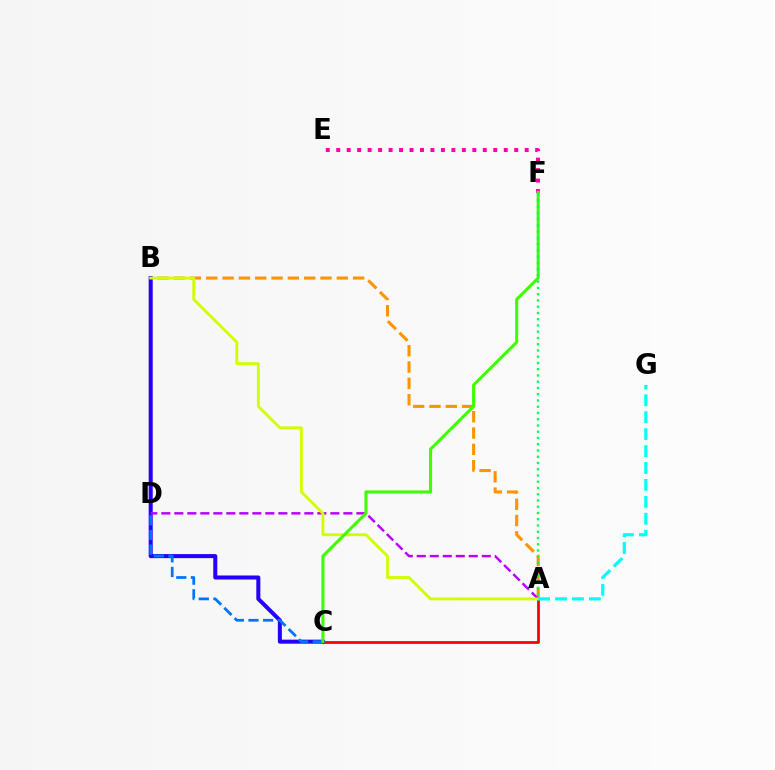{('E', 'F'): [{'color': '#ff00ac', 'line_style': 'dotted', 'thickness': 2.84}], ('A', 'B'): [{'color': '#ff9400', 'line_style': 'dashed', 'thickness': 2.22}, {'color': '#d1ff00', 'line_style': 'solid', 'thickness': 2.07}], ('A', 'C'): [{'color': '#ff0000', 'line_style': 'solid', 'thickness': 2.0}], ('B', 'C'): [{'color': '#2500ff', 'line_style': 'solid', 'thickness': 2.9}], ('C', 'D'): [{'color': '#0074ff', 'line_style': 'dashed', 'thickness': 1.99}], ('A', 'D'): [{'color': '#b900ff', 'line_style': 'dashed', 'thickness': 1.77}], ('C', 'F'): [{'color': '#3dff00', 'line_style': 'solid', 'thickness': 2.21}], ('A', 'G'): [{'color': '#00fff6', 'line_style': 'dashed', 'thickness': 2.3}], ('A', 'F'): [{'color': '#00ff5c', 'line_style': 'dotted', 'thickness': 1.7}]}